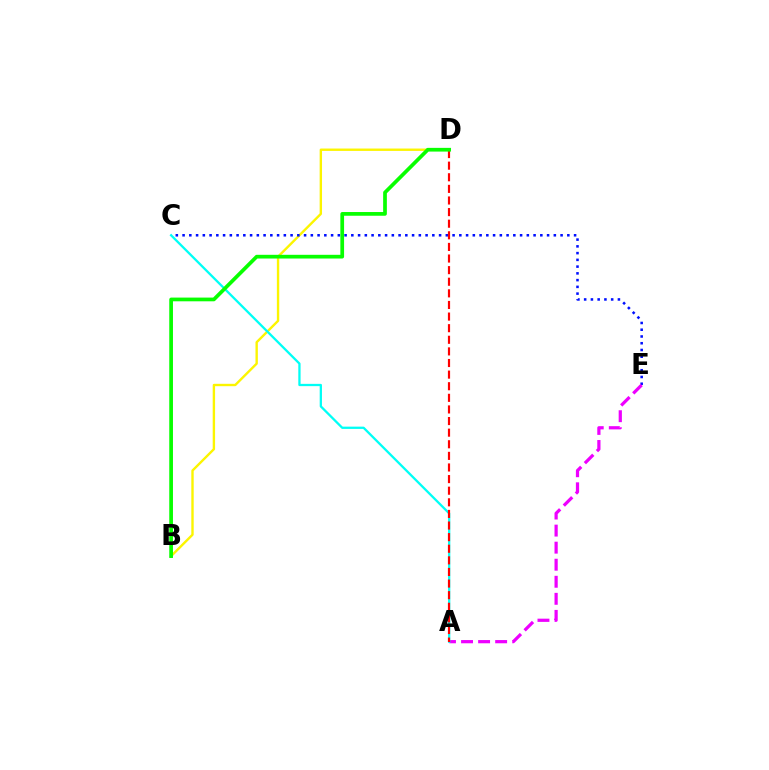{('B', 'D'): [{'color': '#fcf500', 'line_style': 'solid', 'thickness': 1.71}, {'color': '#08ff00', 'line_style': 'solid', 'thickness': 2.67}], ('C', 'E'): [{'color': '#0010ff', 'line_style': 'dotted', 'thickness': 1.83}], ('A', 'E'): [{'color': '#ee00ff', 'line_style': 'dashed', 'thickness': 2.32}], ('A', 'C'): [{'color': '#00fff6', 'line_style': 'solid', 'thickness': 1.64}], ('A', 'D'): [{'color': '#ff0000', 'line_style': 'dashed', 'thickness': 1.58}]}